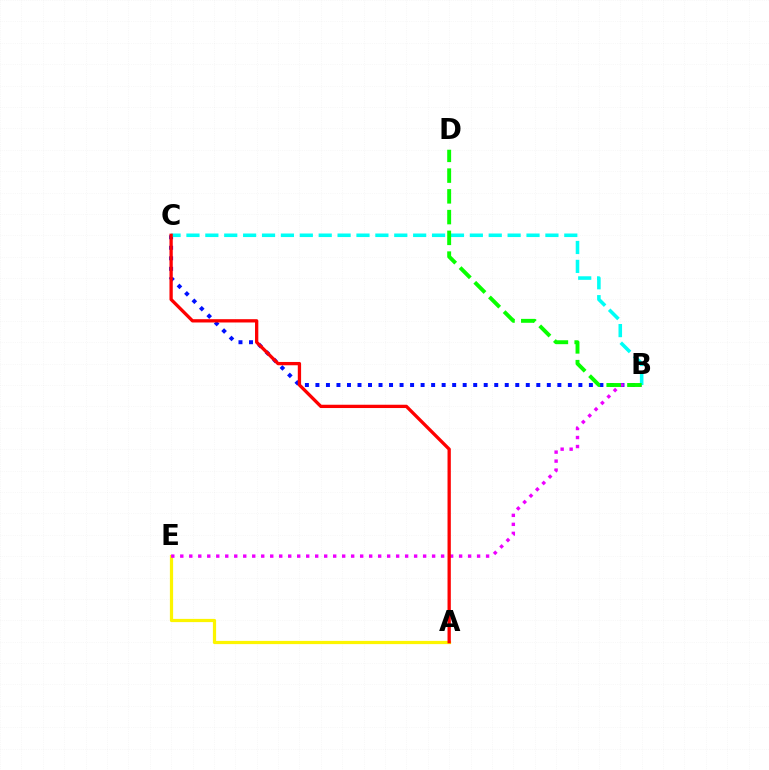{('A', 'E'): [{'color': '#fcf500', 'line_style': 'solid', 'thickness': 2.31}], ('B', 'C'): [{'color': '#0010ff', 'line_style': 'dotted', 'thickness': 2.86}, {'color': '#00fff6', 'line_style': 'dashed', 'thickness': 2.57}], ('B', 'E'): [{'color': '#ee00ff', 'line_style': 'dotted', 'thickness': 2.44}], ('B', 'D'): [{'color': '#08ff00', 'line_style': 'dashed', 'thickness': 2.82}], ('A', 'C'): [{'color': '#ff0000', 'line_style': 'solid', 'thickness': 2.38}]}